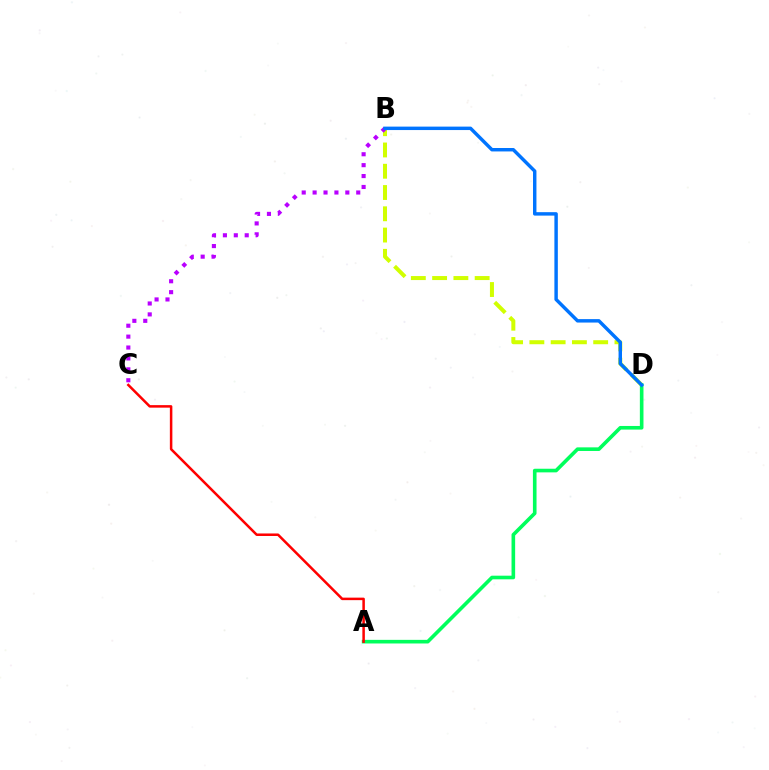{('B', 'D'): [{'color': '#d1ff00', 'line_style': 'dashed', 'thickness': 2.89}, {'color': '#0074ff', 'line_style': 'solid', 'thickness': 2.48}], ('A', 'D'): [{'color': '#00ff5c', 'line_style': 'solid', 'thickness': 2.61}], ('A', 'C'): [{'color': '#ff0000', 'line_style': 'solid', 'thickness': 1.81}], ('B', 'C'): [{'color': '#b900ff', 'line_style': 'dotted', 'thickness': 2.96}]}